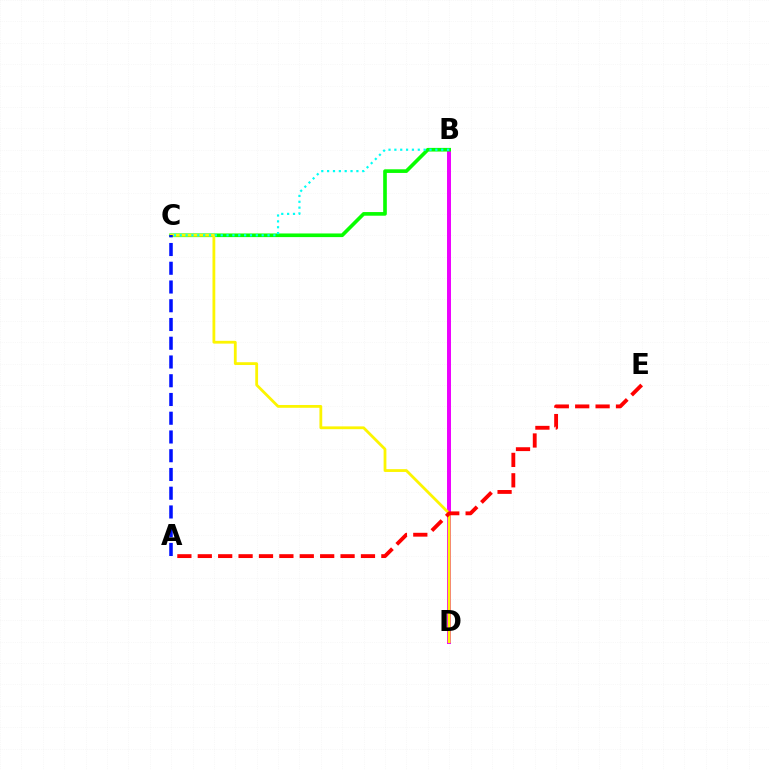{('B', 'D'): [{'color': '#ee00ff', 'line_style': 'solid', 'thickness': 2.85}], ('B', 'C'): [{'color': '#08ff00', 'line_style': 'solid', 'thickness': 2.62}, {'color': '#00fff6', 'line_style': 'dotted', 'thickness': 1.59}], ('C', 'D'): [{'color': '#fcf500', 'line_style': 'solid', 'thickness': 2.01}], ('A', 'C'): [{'color': '#0010ff', 'line_style': 'dashed', 'thickness': 2.55}], ('A', 'E'): [{'color': '#ff0000', 'line_style': 'dashed', 'thickness': 2.77}]}